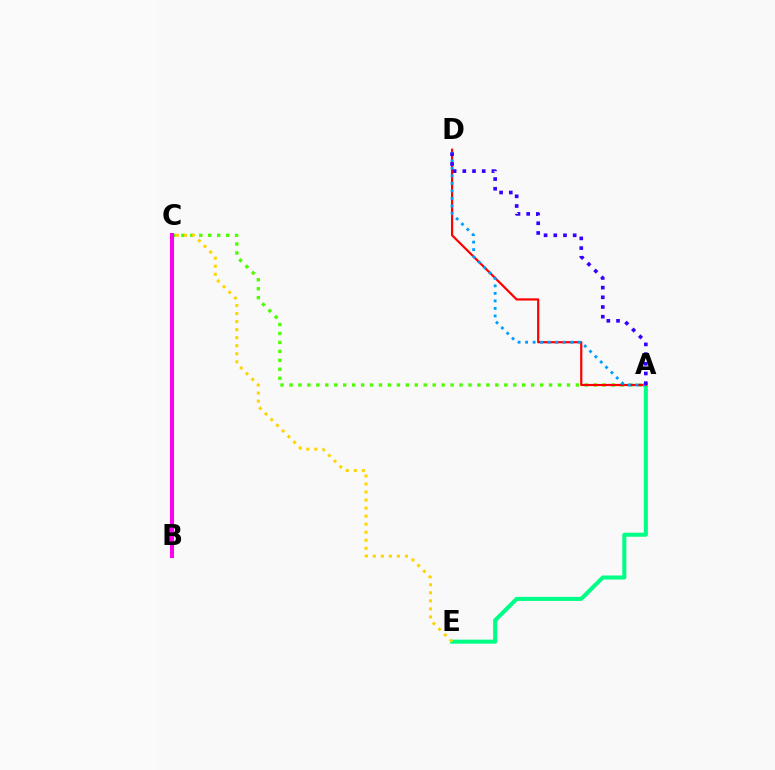{('A', 'C'): [{'color': '#4fff00', 'line_style': 'dotted', 'thickness': 2.43}], ('A', 'E'): [{'color': '#00ff86', 'line_style': 'solid', 'thickness': 2.92}], ('B', 'C'): [{'color': '#ff00ed', 'line_style': 'solid', 'thickness': 2.93}], ('C', 'E'): [{'color': '#ffd500', 'line_style': 'dotted', 'thickness': 2.19}], ('A', 'D'): [{'color': '#ff0000', 'line_style': 'solid', 'thickness': 1.59}, {'color': '#009eff', 'line_style': 'dotted', 'thickness': 2.04}, {'color': '#3700ff', 'line_style': 'dotted', 'thickness': 2.63}]}